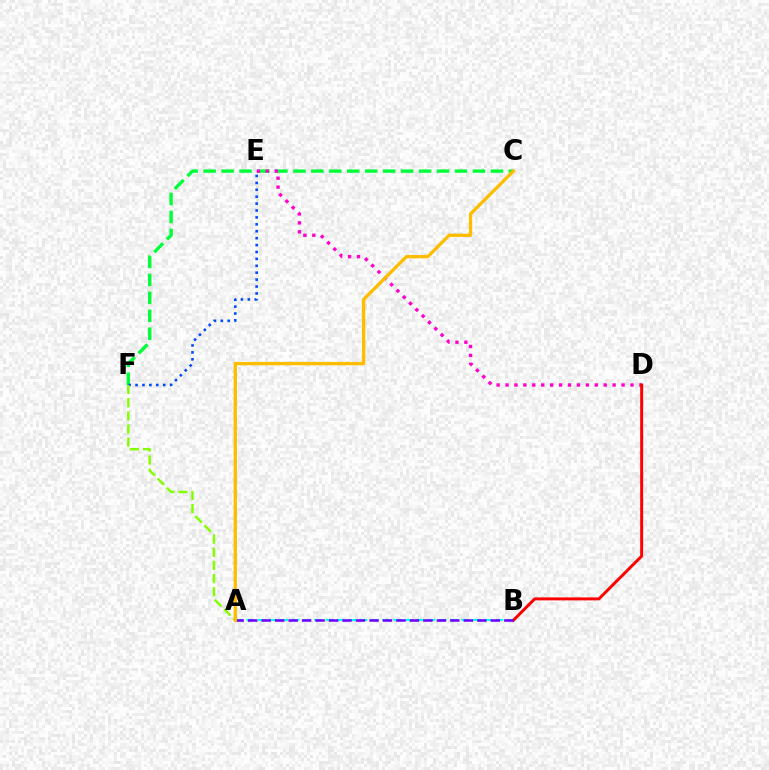{('A', 'B'): [{'color': '#00fff6', 'line_style': 'dashed', 'thickness': 1.54}, {'color': '#7200ff', 'line_style': 'dashed', 'thickness': 1.83}], ('C', 'F'): [{'color': '#00ff39', 'line_style': 'dashed', 'thickness': 2.44}], ('D', 'E'): [{'color': '#ff00cf', 'line_style': 'dotted', 'thickness': 2.42}], ('E', 'F'): [{'color': '#004bff', 'line_style': 'dotted', 'thickness': 1.88}], ('B', 'D'): [{'color': '#ff0000', 'line_style': 'solid', 'thickness': 2.14}], ('A', 'F'): [{'color': '#84ff00', 'line_style': 'dashed', 'thickness': 1.78}], ('A', 'C'): [{'color': '#ffbd00', 'line_style': 'solid', 'thickness': 2.39}]}